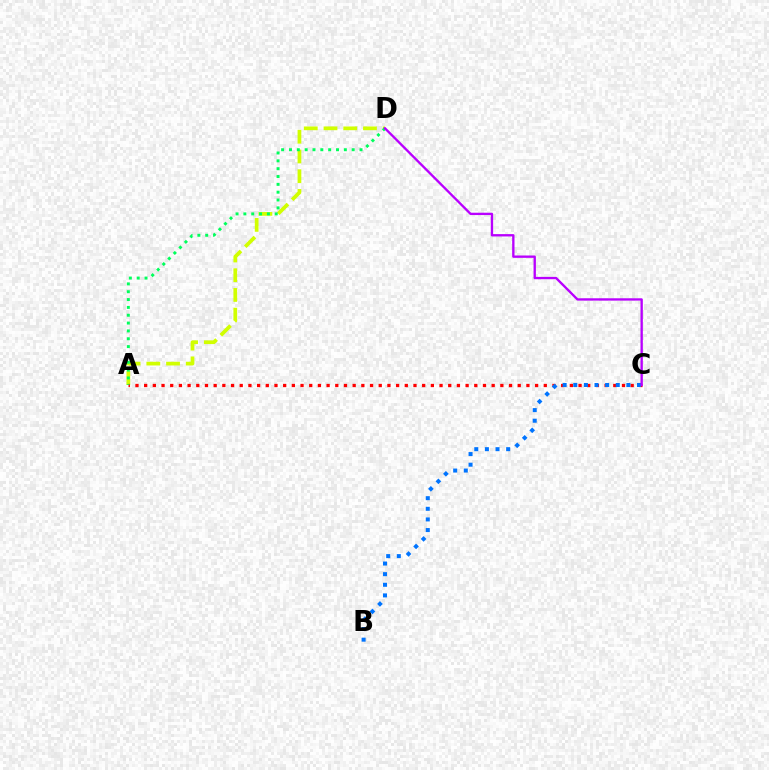{('A', 'D'): [{'color': '#d1ff00', 'line_style': 'dashed', 'thickness': 2.68}, {'color': '#00ff5c', 'line_style': 'dotted', 'thickness': 2.13}], ('A', 'C'): [{'color': '#ff0000', 'line_style': 'dotted', 'thickness': 2.36}], ('B', 'C'): [{'color': '#0074ff', 'line_style': 'dotted', 'thickness': 2.89}], ('C', 'D'): [{'color': '#b900ff', 'line_style': 'solid', 'thickness': 1.69}]}